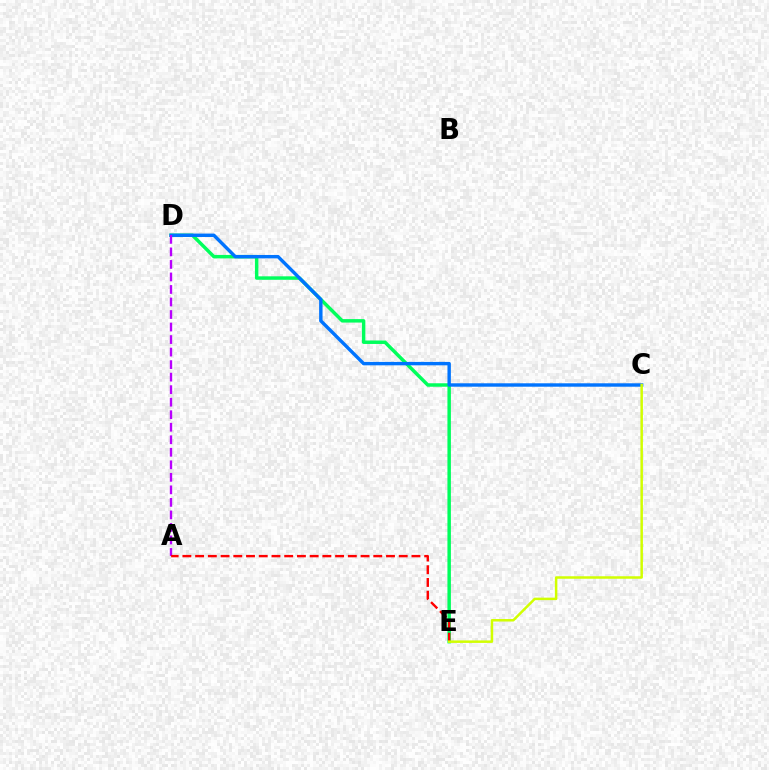{('D', 'E'): [{'color': '#00ff5c', 'line_style': 'solid', 'thickness': 2.5}], ('C', 'D'): [{'color': '#0074ff', 'line_style': 'solid', 'thickness': 2.46}], ('A', 'D'): [{'color': '#b900ff', 'line_style': 'dashed', 'thickness': 1.7}], ('A', 'E'): [{'color': '#ff0000', 'line_style': 'dashed', 'thickness': 1.73}], ('C', 'E'): [{'color': '#d1ff00', 'line_style': 'solid', 'thickness': 1.8}]}